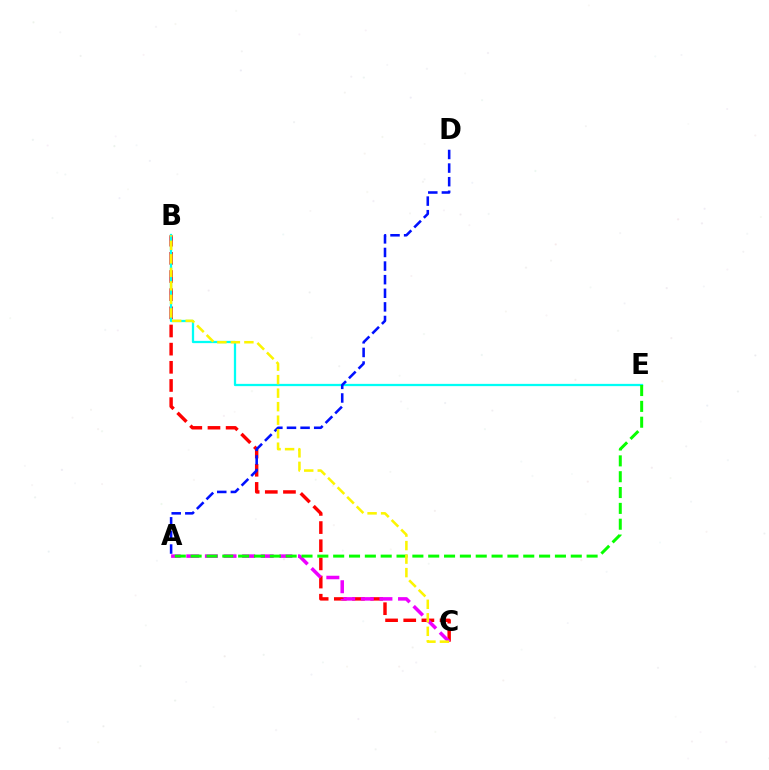{('B', 'C'): [{'color': '#ff0000', 'line_style': 'dashed', 'thickness': 2.47}, {'color': '#fcf500', 'line_style': 'dashed', 'thickness': 1.84}], ('B', 'E'): [{'color': '#00fff6', 'line_style': 'solid', 'thickness': 1.63}], ('A', 'D'): [{'color': '#0010ff', 'line_style': 'dashed', 'thickness': 1.85}], ('A', 'C'): [{'color': '#ee00ff', 'line_style': 'dashed', 'thickness': 2.53}], ('A', 'E'): [{'color': '#08ff00', 'line_style': 'dashed', 'thickness': 2.15}]}